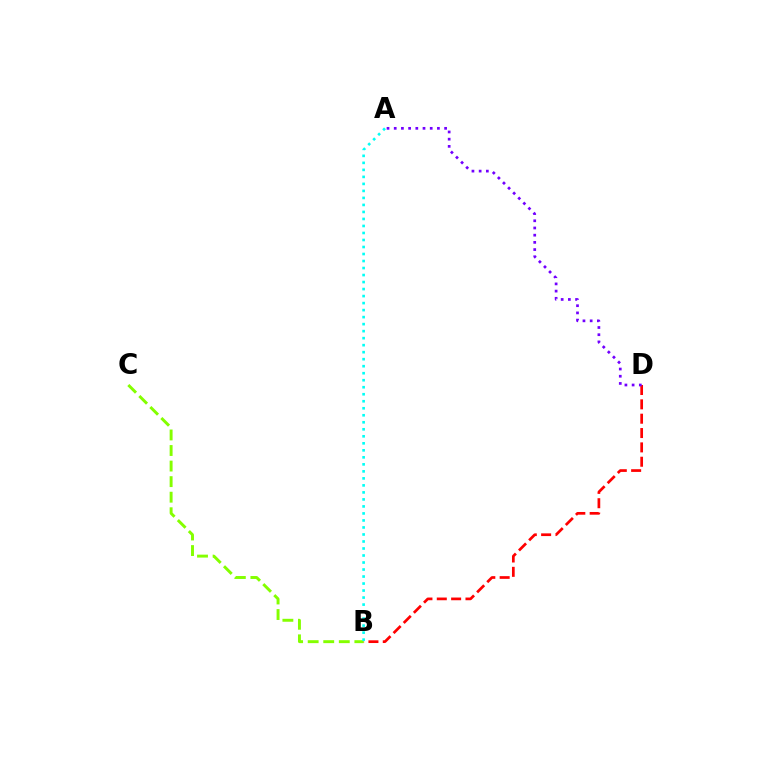{('B', 'D'): [{'color': '#ff0000', 'line_style': 'dashed', 'thickness': 1.95}], ('B', 'C'): [{'color': '#84ff00', 'line_style': 'dashed', 'thickness': 2.11}], ('A', 'D'): [{'color': '#7200ff', 'line_style': 'dotted', 'thickness': 1.96}], ('A', 'B'): [{'color': '#00fff6', 'line_style': 'dotted', 'thickness': 1.9}]}